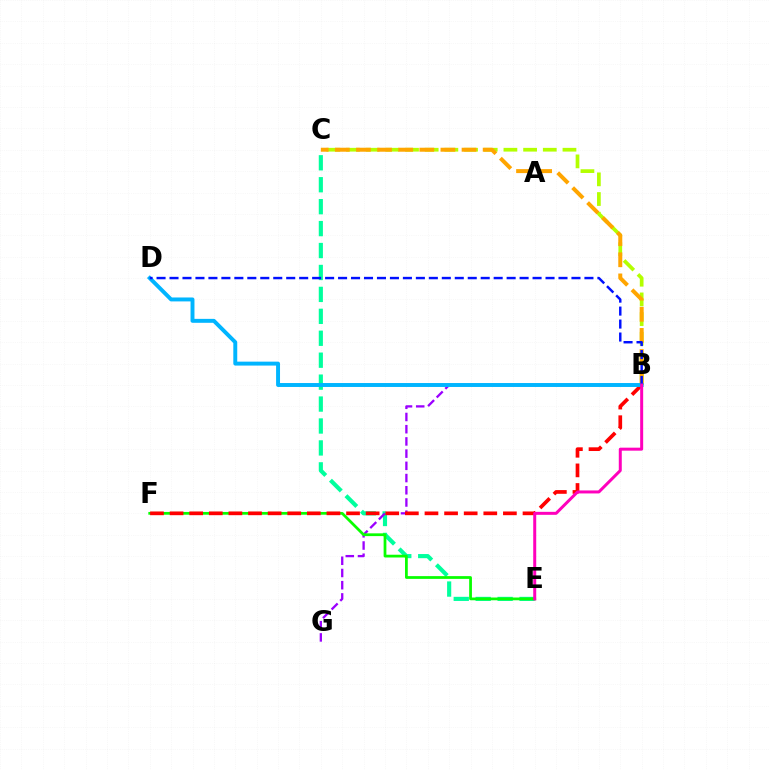{('B', 'C'): [{'color': '#b3ff00', 'line_style': 'dashed', 'thickness': 2.67}, {'color': '#ffa500', 'line_style': 'dashed', 'thickness': 2.87}], ('C', 'E'): [{'color': '#00ff9d', 'line_style': 'dashed', 'thickness': 2.98}], ('B', 'G'): [{'color': '#9b00ff', 'line_style': 'dashed', 'thickness': 1.66}], ('E', 'F'): [{'color': '#08ff00', 'line_style': 'solid', 'thickness': 1.99}], ('B', 'F'): [{'color': '#ff0000', 'line_style': 'dashed', 'thickness': 2.66}], ('B', 'D'): [{'color': '#00b5ff', 'line_style': 'solid', 'thickness': 2.83}, {'color': '#0010ff', 'line_style': 'dashed', 'thickness': 1.76}], ('B', 'E'): [{'color': '#ff00bd', 'line_style': 'solid', 'thickness': 2.15}]}